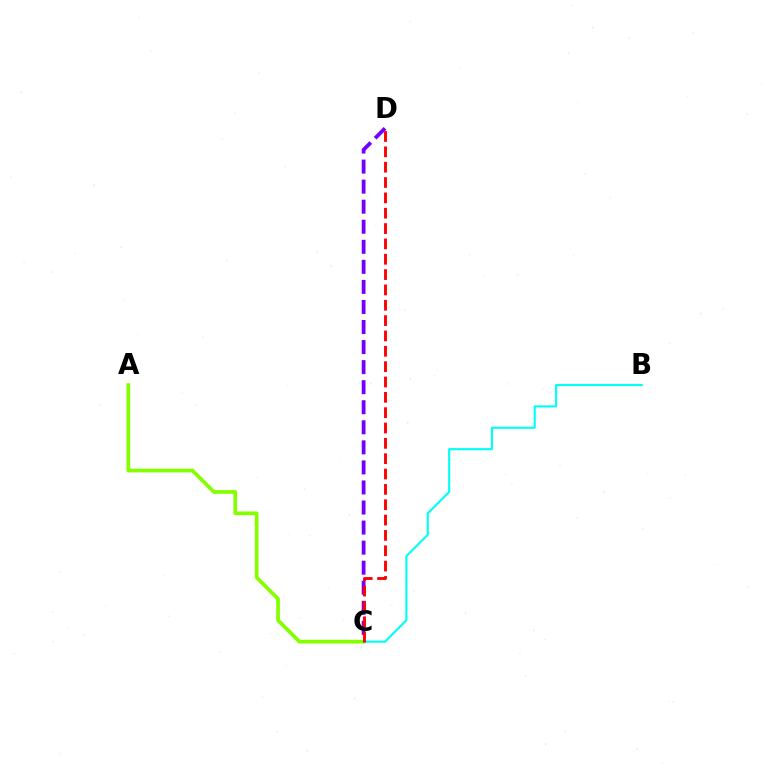{('C', 'D'): [{'color': '#7200ff', 'line_style': 'dashed', 'thickness': 2.72}, {'color': '#ff0000', 'line_style': 'dashed', 'thickness': 2.08}], ('A', 'C'): [{'color': '#84ff00', 'line_style': 'solid', 'thickness': 2.68}], ('B', 'C'): [{'color': '#00fff6', 'line_style': 'solid', 'thickness': 1.53}]}